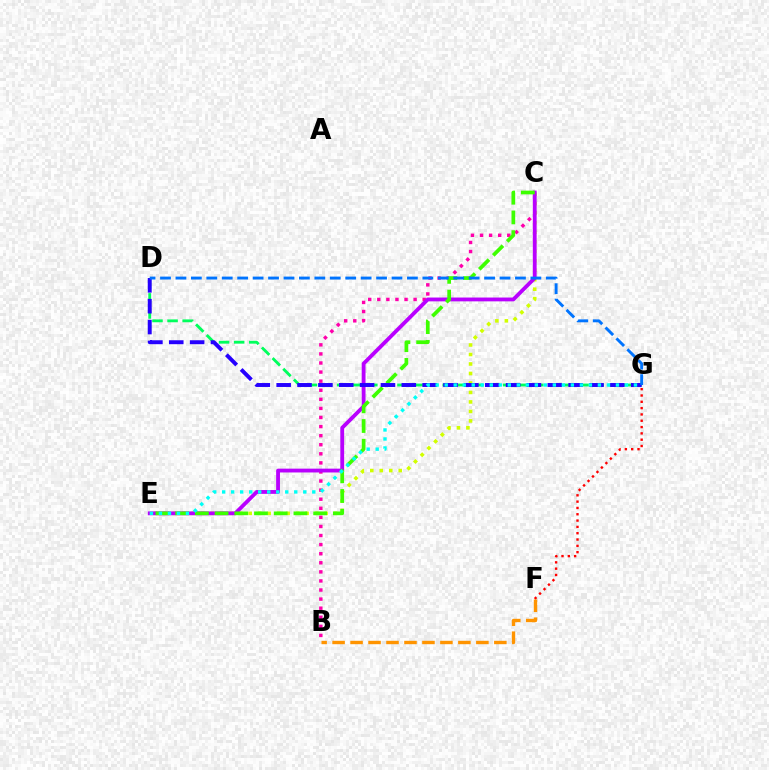{('D', 'G'): [{'color': '#00ff5c', 'line_style': 'dashed', 'thickness': 2.05}, {'color': '#2500ff', 'line_style': 'dashed', 'thickness': 2.83}, {'color': '#0074ff', 'line_style': 'dashed', 'thickness': 2.1}], ('B', 'C'): [{'color': '#ff00ac', 'line_style': 'dotted', 'thickness': 2.47}], ('C', 'E'): [{'color': '#d1ff00', 'line_style': 'dotted', 'thickness': 2.58}, {'color': '#b900ff', 'line_style': 'solid', 'thickness': 2.75}, {'color': '#3dff00', 'line_style': 'dashed', 'thickness': 2.68}], ('F', 'G'): [{'color': '#ff0000', 'line_style': 'dotted', 'thickness': 1.72}], ('E', 'G'): [{'color': '#00fff6', 'line_style': 'dotted', 'thickness': 2.45}], ('B', 'F'): [{'color': '#ff9400', 'line_style': 'dashed', 'thickness': 2.44}]}